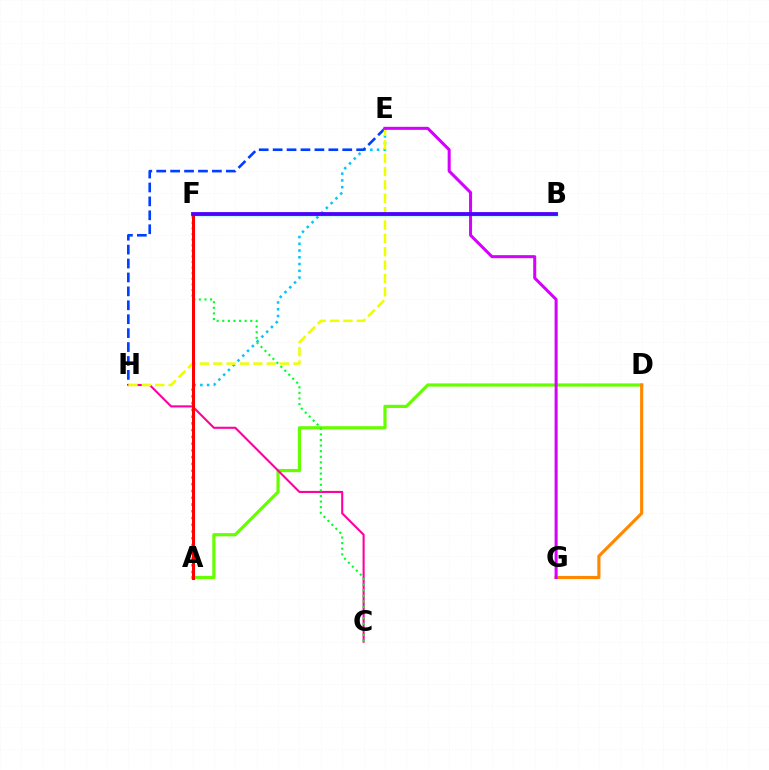{('A', 'E'): [{'color': '#00c7ff', 'line_style': 'dotted', 'thickness': 1.84}], ('E', 'H'): [{'color': '#003fff', 'line_style': 'dashed', 'thickness': 1.89}, {'color': '#eeff00', 'line_style': 'dashed', 'thickness': 1.82}], ('A', 'D'): [{'color': '#66ff00', 'line_style': 'solid', 'thickness': 2.3}], ('C', 'H'): [{'color': '#ff00a0', 'line_style': 'solid', 'thickness': 1.51}], ('B', 'F'): [{'color': '#00ffaf', 'line_style': 'solid', 'thickness': 2.49}, {'color': '#4f00ff', 'line_style': 'solid', 'thickness': 2.72}], ('C', 'F'): [{'color': '#00ff27', 'line_style': 'dotted', 'thickness': 1.52}], ('D', 'G'): [{'color': '#ff8800', 'line_style': 'solid', 'thickness': 2.26}], ('E', 'G'): [{'color': '#d600ff', 'line_style': 'solid', 'thickness': 2.18}], ('A', 'F'): [{'color': '#ff0000', 'line_style': 'solid', 'thickness': 2.18}]}